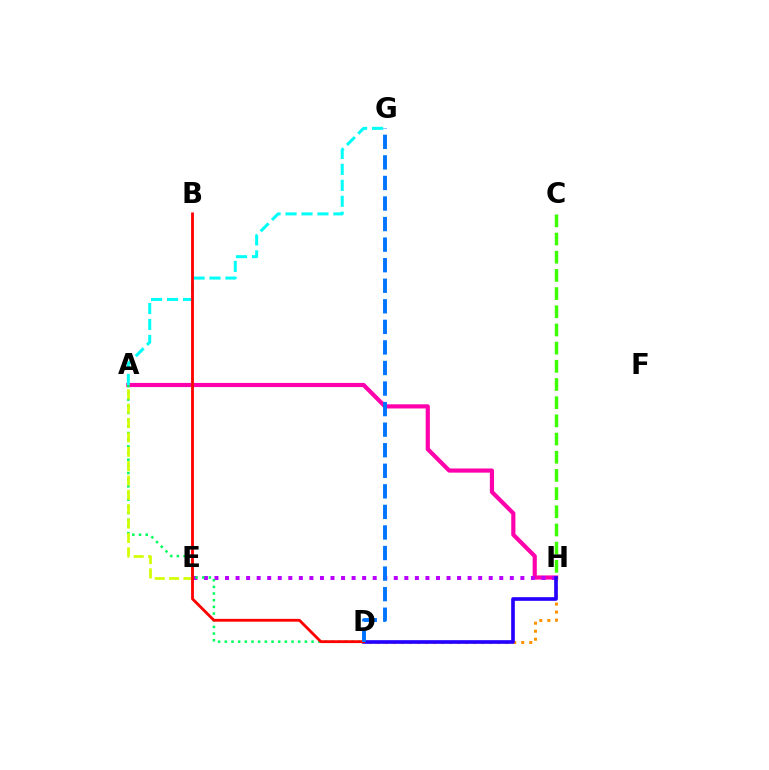{('A', 'H'): [{'color': '#ff00ac', 'line_style': 'solid', 'thickness': 3.0}], ('A', 'G'): [{'color': '#00fff6', 'line_style': 'dashed', 'thickness': 2.17}], ('E', 'H'): [{'color': '#b900ff', 'line_style': 'dotted', 'thickness': 2.87}], ('D', 'H'): [{'color': '#ff9400', 'line_style': 'dotted', 'thickness': 2.18}, {'color': '#2500ff', 'line_style': 'solid', 'thickness': 2.63}], ('A', 'D'): [{'color': '#00ff5c', 'line_style': 'dotted', 'thickness': 1.81}], ('A', 'E'): [{'color': '#d1ff00', 'line_style': 'dashed', 'thickness': 1.95}], ('C', 'H'): [{'color': '#3dff00', 'line_style': 'dashed', 'thickness': 2.47}], ('B', 'D'): [{'color': '#ff0000', 'line_style': 'solid', 'thickness': 2.03}], ('D', 'G'): [{'color': '#0074ff', 'line_style': 'dashed', 'thickness': 2.79}]}